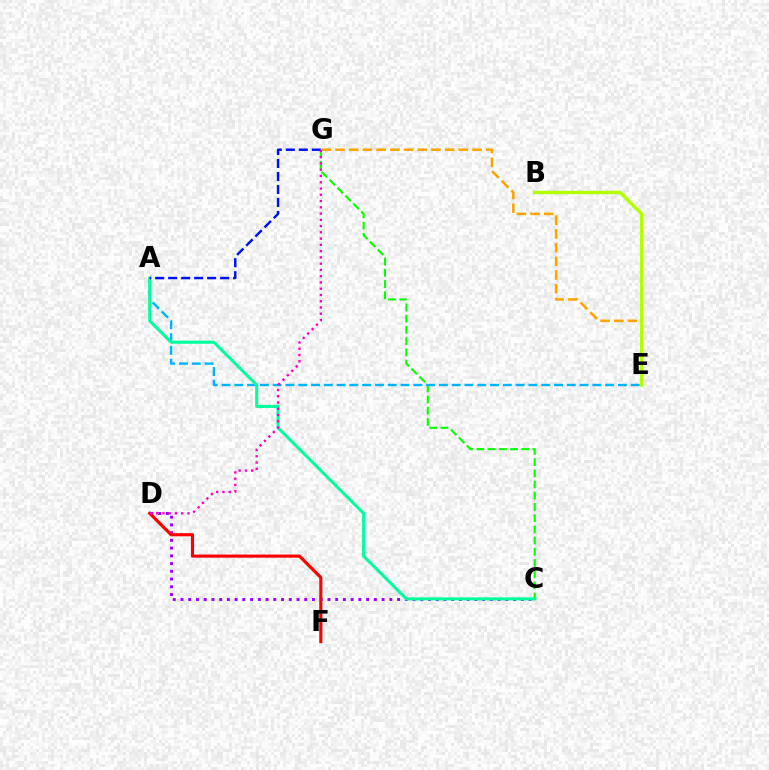{('C', 'D'): [{'color': '#9b00ff', 'line_style': 'dotted', 'thickness': 2.1}], ('C', 'G'): [{'color': '#08ff00', 'line_style': 'dashed', 'thickness': 1.52}], ('A', 'E'): [{'color': '#00b5ff', 'line_style': 'dashed', 'thickness': 1.74}], ('E', 'G'): [{'color': '#ffa500', 'line_style': 'dashed', 'thickness': 1.86}], ('D', 'F'): [{'color': '#ff0000', 'line_style': 'solid', 'thickness': 2.26}], ('A', 'C'): [{'color': '#00ff9d', 'line_style': 'solid', 'thickness': 2.2}], ('A', 'G'): [{'color': '#0010ff', 'line_style': 'dashed', 'thickness': 1.77}], ('B', 'E'): [{'color': '#b3ff00', 'line_style': 'solid', 'thickness': 2.47}], ('D', 'G'): [{'color': '#ff00bd', 'line_style': 'dotted', 'thickness': 1.7}]}